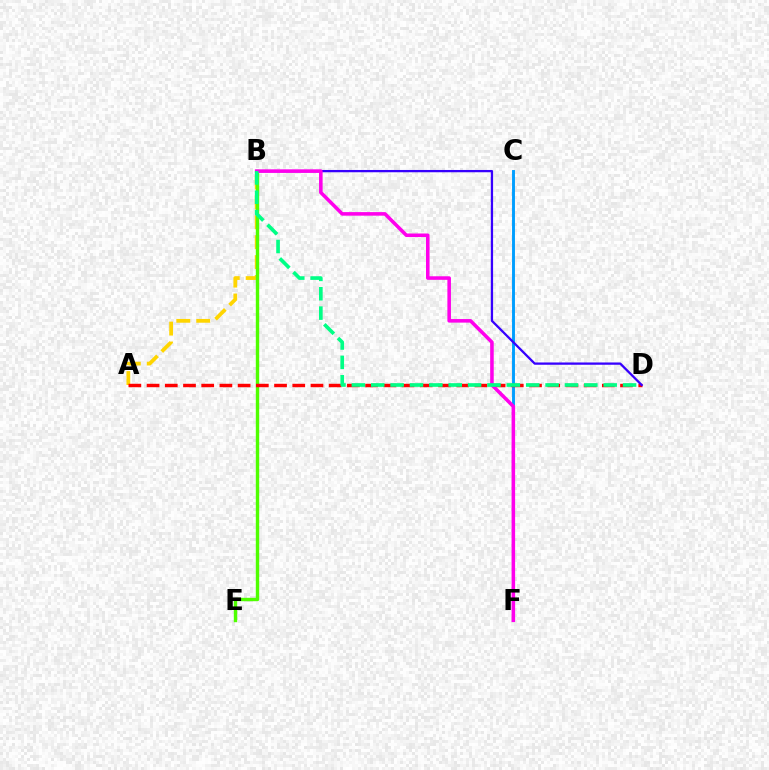{('A', 'B'): [{'color': '#ffd500', 'line_style': 'dashed', 'thickness': 2.71}], ('C', 'F'): [{'color': '#009eff', 'line_style': 'solid', 'thickness': 2.1}], ('B', 'E'): [{'color': '#4fff00', 'line_style': 'solid', 'thickness': 2.44}], ('A', 'D'): [{'color': '#ff0000', 'line_style': 'dashed', 'thickness': 2.47}], ('B', 'D'): [{'color': '#3700ff', 'line_style': 'solid', 'thickness': 1.64}, {'color': '#00ff86', 'line_style': 'dashed', 'thickness': 2.63}], ('B', 'F'): [{'color': '#ff00ed', 'line_style': 'solid', 'thickness': 2.56}]}